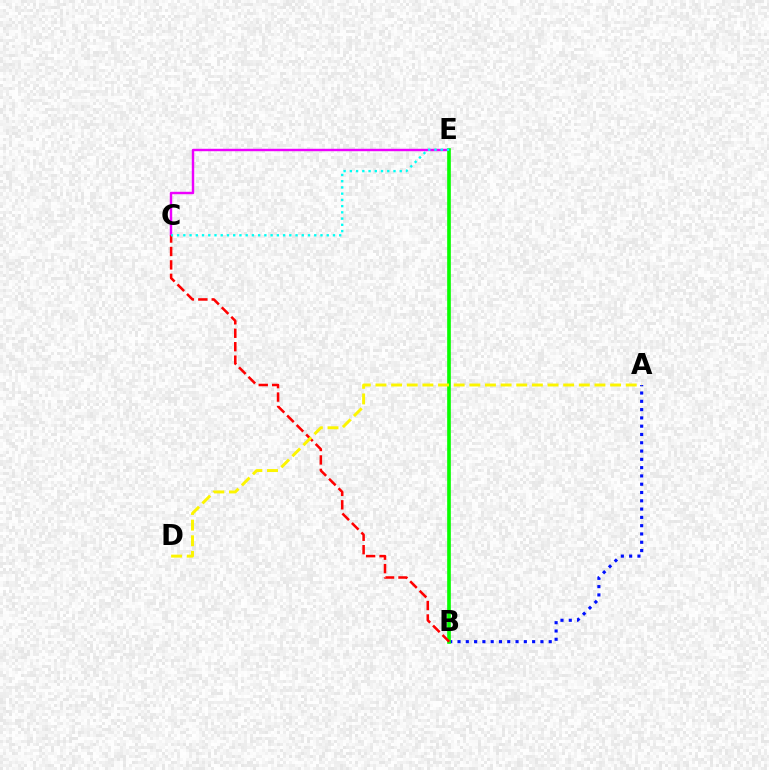{('A', 'B'): [{'color': '#0010ff', 'line_style': 'dotted', 'thickness': 2.25}], ('C', 'E'): [{'color': '#ee00ff', 'line_style': 'solid', 'thickness': 1.75}, {'color': '#00fff6', 'line_style': 'dotted', 'thickness': 1.69}], ('B', 'E'): [{'color': '#08ff00', 'line_style': 'solid', 'thickness': 2.63}], ('B', 'C'): [{'color': '#ff0000', 'line_style': 'dashed', 'thickness': 1.83}], ('A', 'D'): [{'color': '#fcf500', 'line_style': 'dashed', 'thickness': 2.12}]}